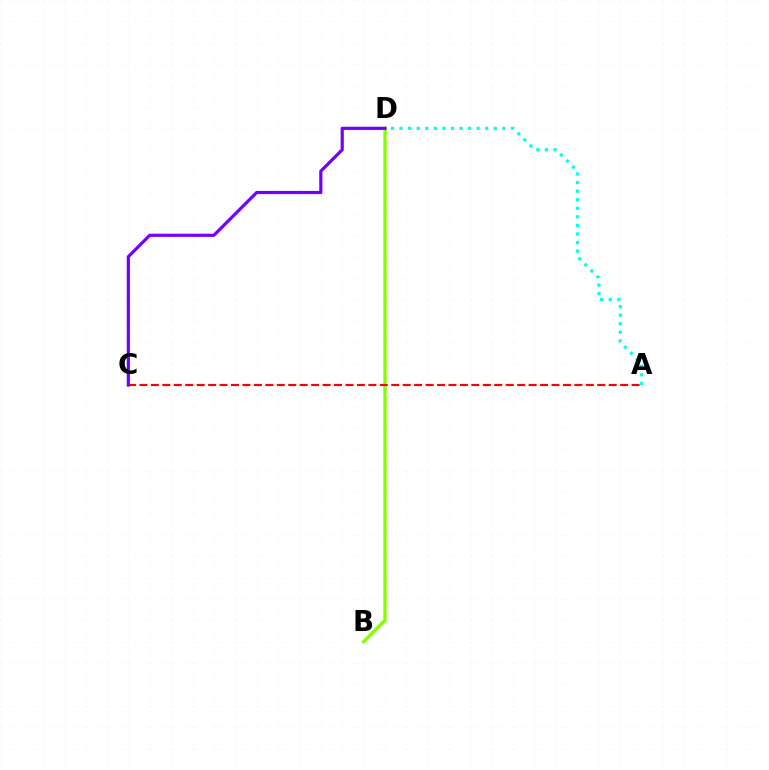{('B', 'D'): [{'color': '#84ff00', 'line_style': 'solid', 'thickness': 2.4}], ('A', 'C'): [{'color': '#ff0000', 'line_style': 'dashed', 'thickness': 1.55}], ('A', 'D'): [{'color': '#00fff6', 'line_style': 'dotted', 'thickness': 2.33}], ('C', 'D'): [{'color': '#7200ff', 'line_style': 'solid', 'thickness': 2.29}]}